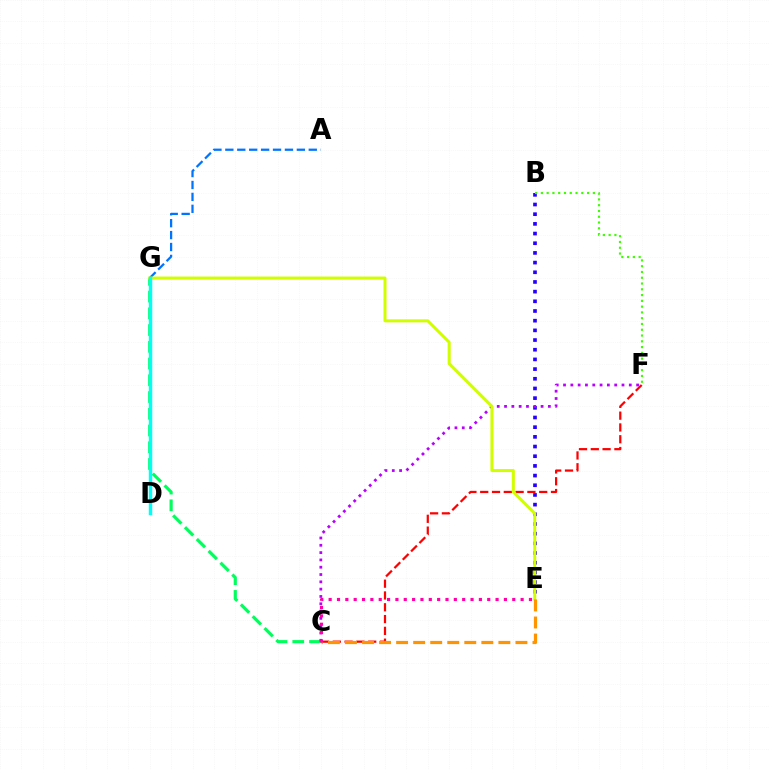{('C', 'G'): [{'color': '#00ff5c', 'line_style': 'dashed', 'thickness': 2.27}], ('B', 'E'): [{'color': '#2500ff', 'line_style': 'dotted', 'thickness': 2.63}], ('B', 'F'): [{'color': '#3dff00', 'line_style': 'dotted', 'thickness': 1.57}], ('C', 'F'): [{'color': '#ff0000', 'line_style': 'dashed', 'thickness': 1.6}, {'color': '#b900ff', 'line_style': 'dotted', 'thickness': 1.99}], ('A', 'G'): [{'color': '#0074ff', 'line_style': 'dashed', 'thickness': 1.62}], ('E', 'G'): [{'color': '#d1ff00', 'line_style': 'solid', 'thickness': 2.18}], ('C', 'E'): [{'color': '#ff9400', 'line_style': 'dashed', 'thickness': 2.32}, {'color': '#ff00ac', 'line_style': 'dotted', 'thickness': 2.27}], ('D', 'G'): [{'color': '#00fff6', 'line_style': 'solid', 'thickness': 2.49}]}